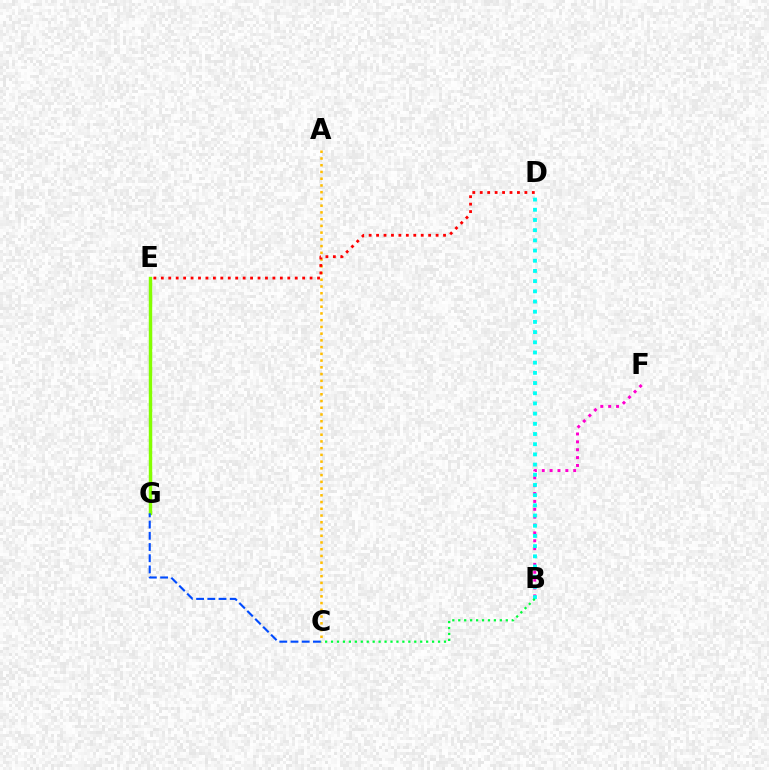{('B', 'F'): [{'color': '#ff00cf', 'line_style': 'dotted', 'thickness': 2.14}], ('A', 'C'): [{'color': '#ffbd00', 'line_style': 'dotted', 'thickness': 1.83}], ('E', 'G'): [{'color': '#7200ff', 'line_style': 'dashed', 'thickness': 2.11}, {'color': '#84ff00', 'line_style': 'solid', 'thickness': 2.48}], ('B', 'D'): [{'color': '#00fff6', 'line_style': 'dotted', 'thickness': 2.77}], ('B', 'C'): [{'color': '#00ff39', 'line_style': 'dotted', 'thickness': 1.61}], ('C', 'G'): [{'color': '#004bff', 'line_style': 'dashed', 'thickness': 1.52}], ('D', 'E'): [{'color': '#ff0000', 'line_style': 'dotted', 'thickness': 2.02}]}